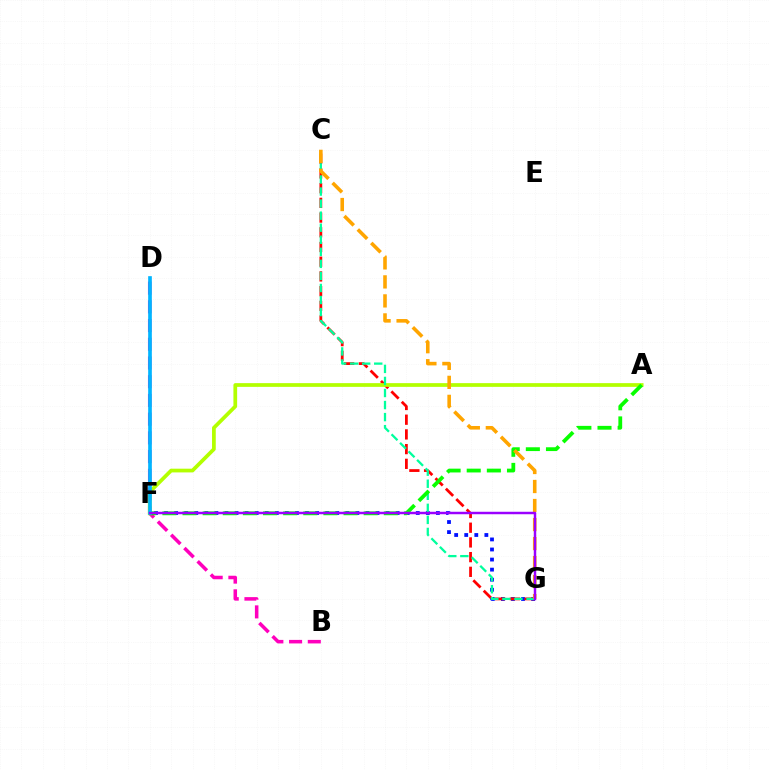{('F', 'G'): [{'color': '#0010ff', 'line_style': 'dotted', 'thickness': 2.74}, {'color': '#9b00ff', 'line_style': 'solid', 'thickness': 1.77}], ('C', 'G'): [{'color': '#ff0000', 'line_style': 'dashed', 'thickness': 2.0}, {'color': '#00ff9d', 'line_style': 'dashed', 'thickness': 1.64}, {'color': '#ffa500', 'line_style': 'dashed', 'thickness': 2.58}], ('B', 'D'): [{'color': '#ff00bd', 'line_style': 'dashed', 'thickness': 2.54}], ('A', 'F'): [{'color': '#b3ff00', 'line_style': 'solid', 'thickness': 2.68}, {'color': '#08ff00', 'line_style': 'dashed', 'thickness': 2.73}], ('D', 'F'): [{'color': '#00b5ff', 'line_style': 'solid', 'thickness': 2.64}]}